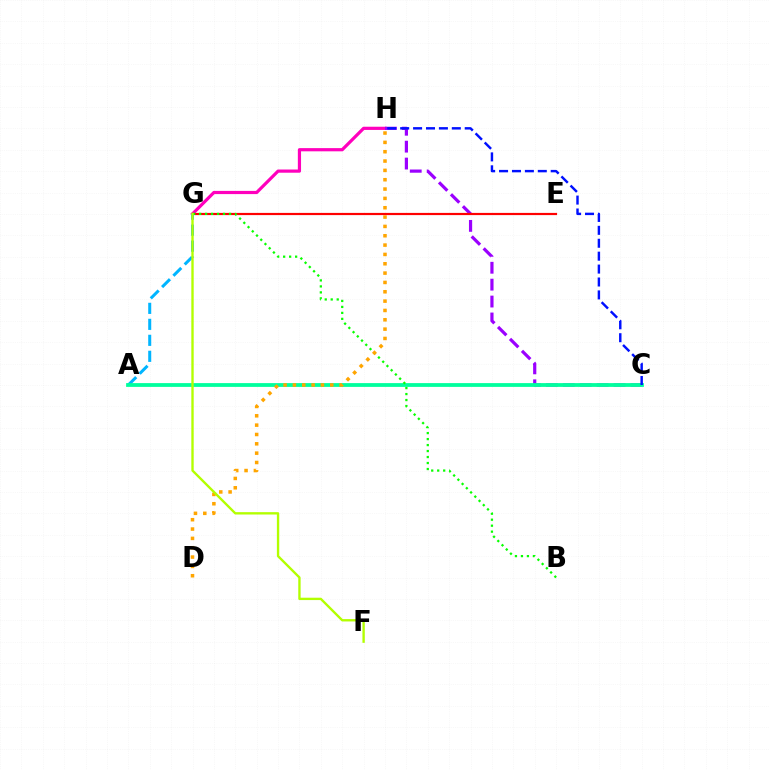{('G', 'H'): [{'color': '#ff00bd', 'line_style': 'solid', 'thickness': 2.3}], ('C', 'H'): [{'color': '#9b00ff', 'line_style': 'dashed', 'thickness': 2.3}, {'color': '#0010ff', 'line_style': 'dashed', 'thickness': 1.75}], ('E', 'G'): [{'color': '#ff0000', 'line_style': 'solid', 'thickness': 1.58}], ('A', 'G'): [{'color': '#00b5ff', 'line_style': 'dashed', 'thickness': 2.17}], ('A', 'C'): [{'color': '#00ff9d', 'line_style': 'solid', 'thickness': 2.72}], ('B', 'G'): [{'color': '#08ff00', 'line_style': 'dotted', 'thickness': 1.63}], ('D', 'H'): [{'color': '#ffa500', 'line_style': 'dotted', 'thickness': 2.54}], ('F', 'G'): [{'color': '#b3ff00', 'line_style': 'solid', 'thickness': 1.7}]}